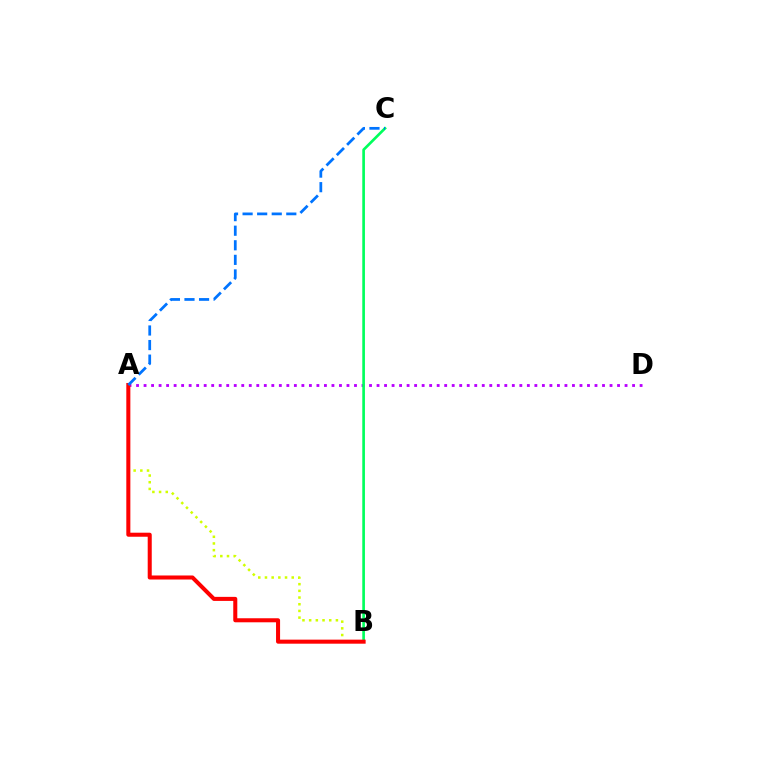{('A', 'B'): [{'color': '#d1ff00', 'line_style': 'dotted', 'thickness': 1.82}, {'color': '#ff0000', 'line_style': 'solid', 'thickness': 2.91}], ('A', 'D'): [{'color': '#b900ff', 'line_style': 'dotted', 'thickness': 2.04}], ('B', 'C'): [{'color': '#00ff5c', 'line_style': 'solid', 'thickness': 1.91}], ('A', 'C'): [{'color': '#0074ff', 'line_style': 'dashed', 'thickness': 1.98}]}